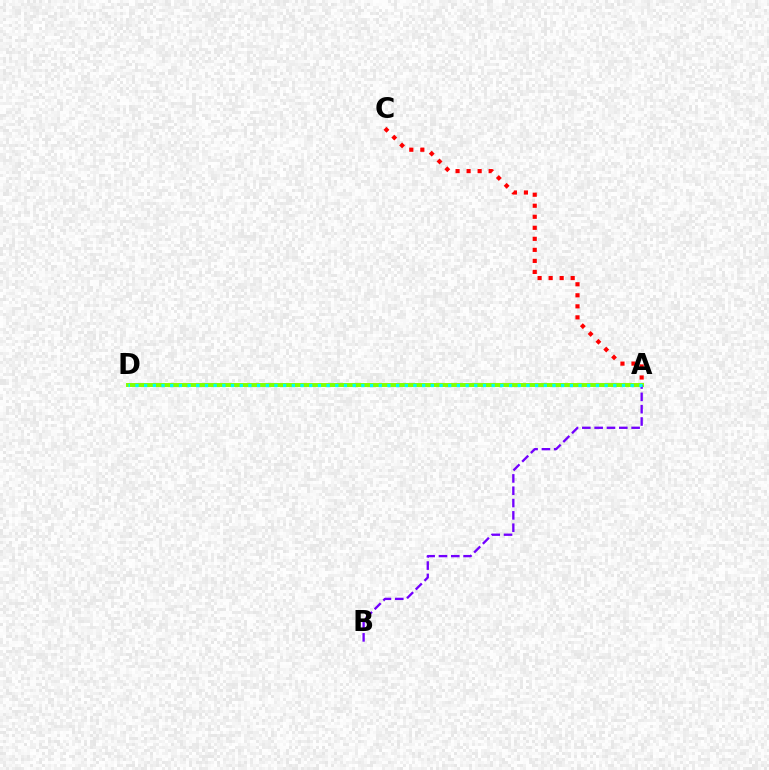{('A', 'D'): [{'color': '#84ff00', 'line_style': 'solid', 'thickness': 2.85}, {'color': '#00fff6', 'line_style': 'dotted', 'thickness': 2.36}], ('A', 'C'): [{'color': '#ff0000', 'line_style': 'dotted', 'thickness': 3.0}], ('A', 'B'): [{'color': '#7200ff', 'line_style': 'dashed', 'thickness': 1.67}]}